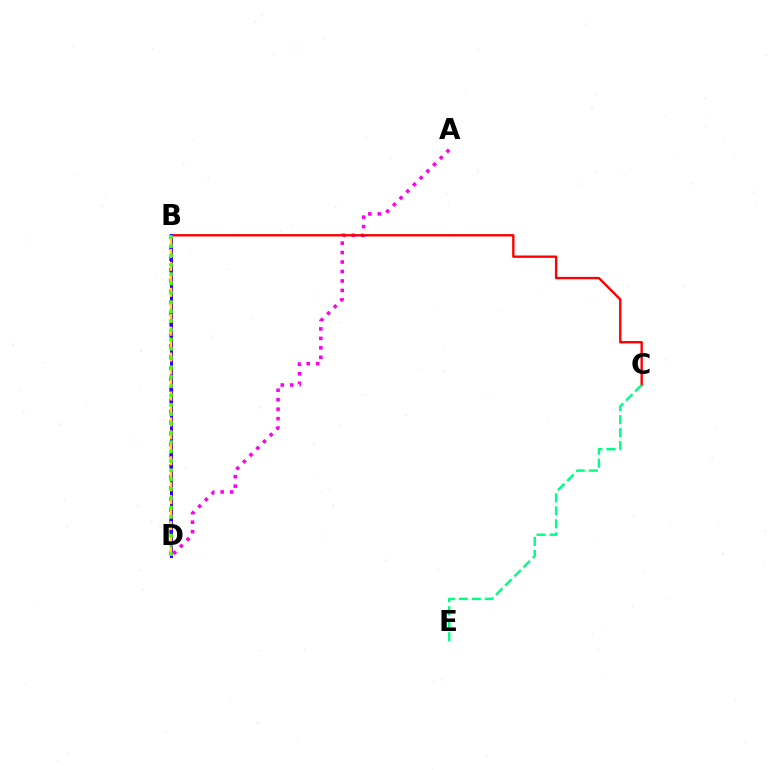{('A', 'D'): [{'color': '#ff00ed', 'line_style': 'dotted', 'thickness': 2.57}], ('B', 'C'): [{'color': '#ff0000', 'line_style': 'solid', 'thickness': 1.71}], ('C', 'E'): [{'color': '#00ff86', 'line_style': 'dashed', 'thickness': 1.76}], ('B', 'D'): [{'color': '#009eff', 'line_style': 'dotted', 'thickness': 2.96}, {'color': '#3700ff', 'line_style': 'solid', 'thickness': 2.15}, {'color': '#ffd500', 'line_style': 'dashed', 'thickness': 1.76}, {'color': '#4fff00', 'line_style': 'dotted', 'thickness': 2.54}]}